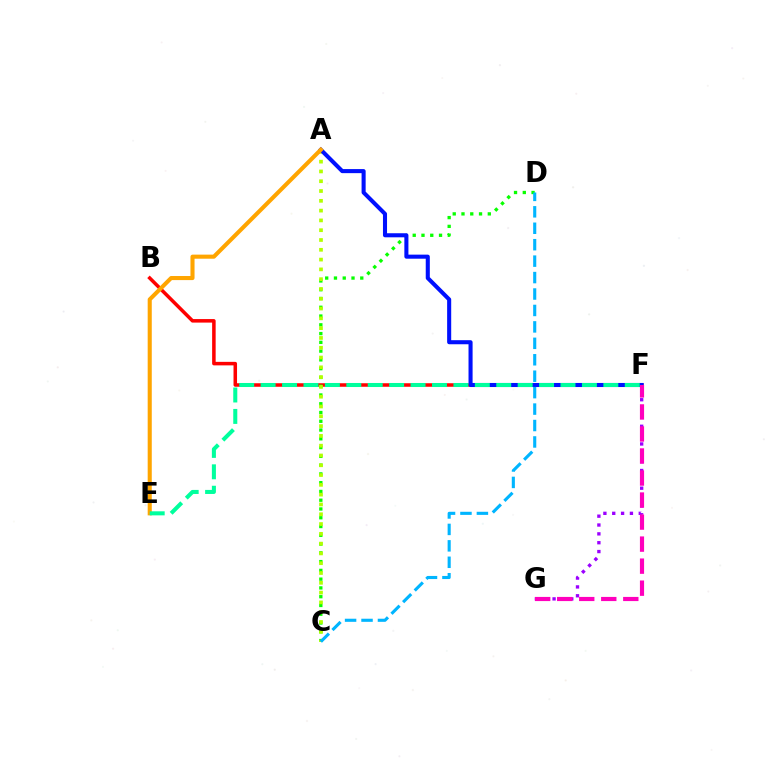{('B', 'F'): [{'color': '#ff0000', 'line_style': 'solid', 'thickness': 2.54}], ('C', 'D'): [{'color': '#08ff00', 'line_style': 'dotted', 'thickness': 2.38}, {'color': '#00b5ff', 'line_style': 'dashed', 'thickness': 2.23}], ('A', 'C'): [{'color': '#b3ff00', 'line_style': 'dotted', 'thickness': 2.66}], ('A', 'F'): [{'color': '#0010ff', 'line_style': 'solid', 'thickness': 2.93}], ('F', 'G'): [{'color': '#9b00ff', 'line_style': 'dotted', 'thickness': 2.4}, {'color': '#ff00bd', 'line_style': 'dashed', 'thickness': 2.99}], ('A', 'E'): [{'color': '#ffa500', 'line_style': 'solid', 'thickness': 2.94}], ('E', 'F'): [{'color': '#00ff9d', 'line_style': 'dashed', 'thickness': 2.91}]}